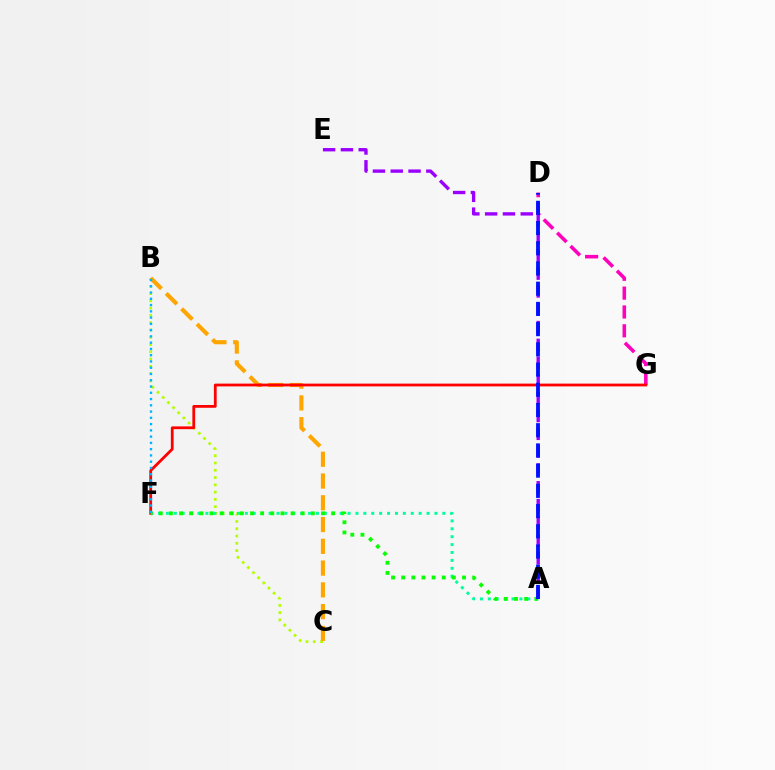{('B', 'C'): [{'color': '#b3ff00', 'line_style': 'dotted', 'thickness': 1.98}, {'color': '#ffa500', 'line_style': 'dashed', 'thickness': 2.96}], ('D', 'G'): [{'color': '#ff00bd', 'line_style': 'dashed', 'thickness': 2.56}], ('A', 'F'): [{'color': '#00ff9d', 'line_style': 'dotted', 'thickness': 2.15}, {'color': '#08ff00', 'line_style': 'dotted', 'thickness': 2.75}], ('F', 'G'): [{'color': '#ff0000', 'line_style': 'solid', 'thickness': 2.0}], ('B', 'F'): [{'color': '#00b5ff', 'line_style': 'dotted', 'thickness': 1.7}], ('A', 'E'): [{'color': '#9b00ff', 'line_style': 'dashed', 'thickness': 2.42}], ('A', 'D'): [{'color': '#0010ff', 'line_style': 'dashed', 'thickness': 2.75}]}